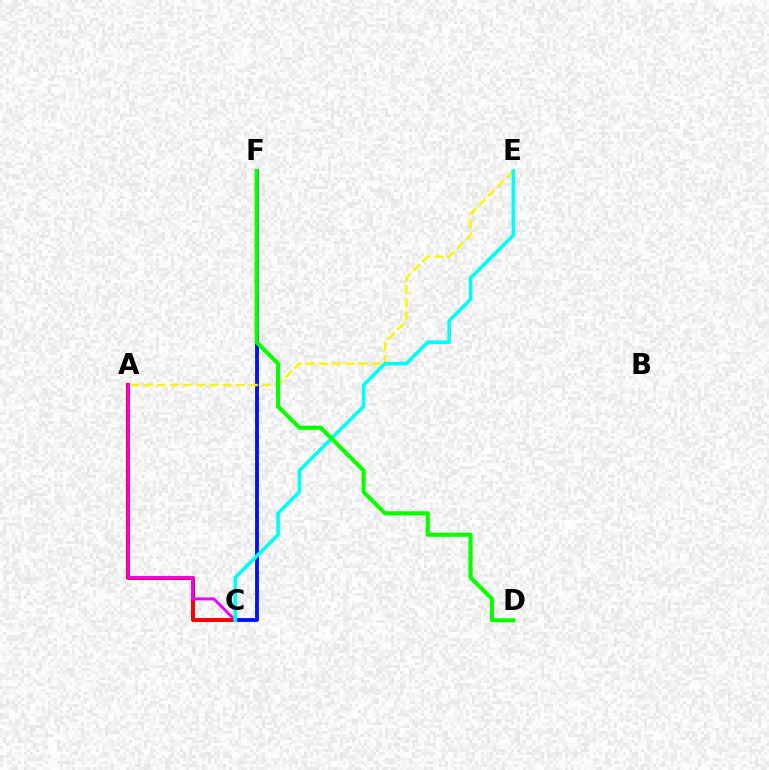{('A', 'C'): [{'color': '#ff0000', 'line_style': 'solid', 'thickness': 2.88}, {'color': '#ee00ff', 'line_style': 'solid', 'thickness': 2.13}], ('C', 'F'): [{'color': '#0010ff', 'line_style': 'solid', 'thickness': 2.78}], ('A', 'E'): [{'color': '#fcf500', 'line_style': 'dashed', 'thickness': 1.78}], ('C', 'E'): [{'color': '#00fff6', 'line_style': 'solid', 'thickness': 2.61}], ('D', 'F'): [{'color': '#08ff00', 'line_style': 'solid', 'thickness': 2.99}]}